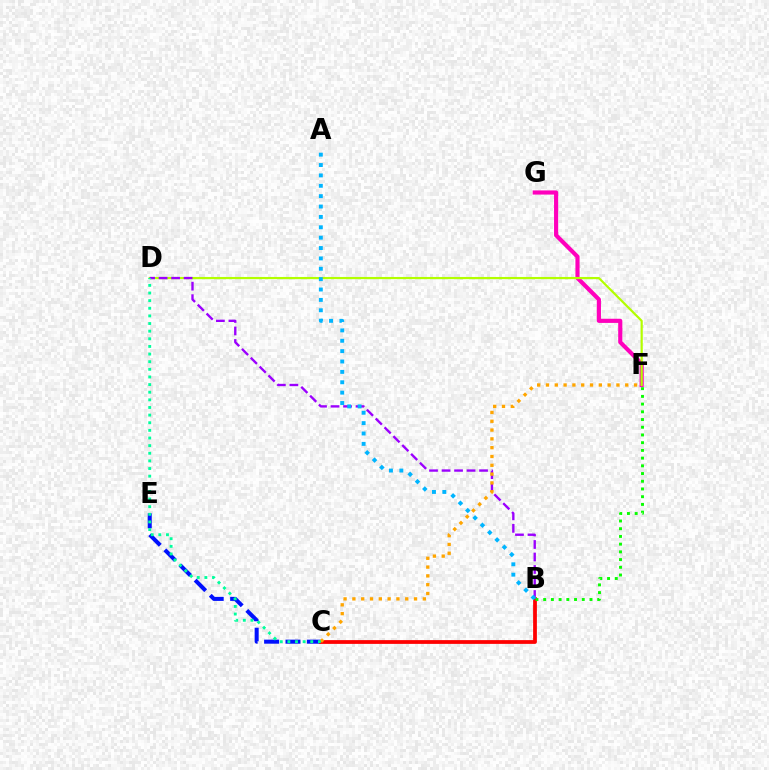{('F', 'G'): [{'color': '#ff00bd', 'line_style': 'solid', 'thickness': 2.99}], ('C', 'E'): [{'color': '#0010ff', 'line_style': 'dashed', 'thickness': 2.91}], ('B', 'C'): [{'color': '#ff0000', 'line_style': 'solid', 'thickness': 2.71}], ('D', 'F'): [{'color': '#b3ff00', 'line_style': 'solid', 'thickness': 1.58}], ('B', 'D'): [{'color': '#9b00ff', 'line_style': 'dashed', 'thickness': 1.7}], ('C', 'F'): [{'color': '#ffa500', 'line_style': 'dotted', 'thickness': 2.39}], ('B', 'F'): [{'color': '#08ff00', 'line_style': 'dotted', 'thickness': 2.1}], ('A', 'B'): [{'color': '#00b5ff', 'line_style': 'dotted', 'thickness': 2.82}], ('C', 'D'): [{'color': '#00ff9d', 'line_style': 'dotted', 'thickness': 2.07}]}